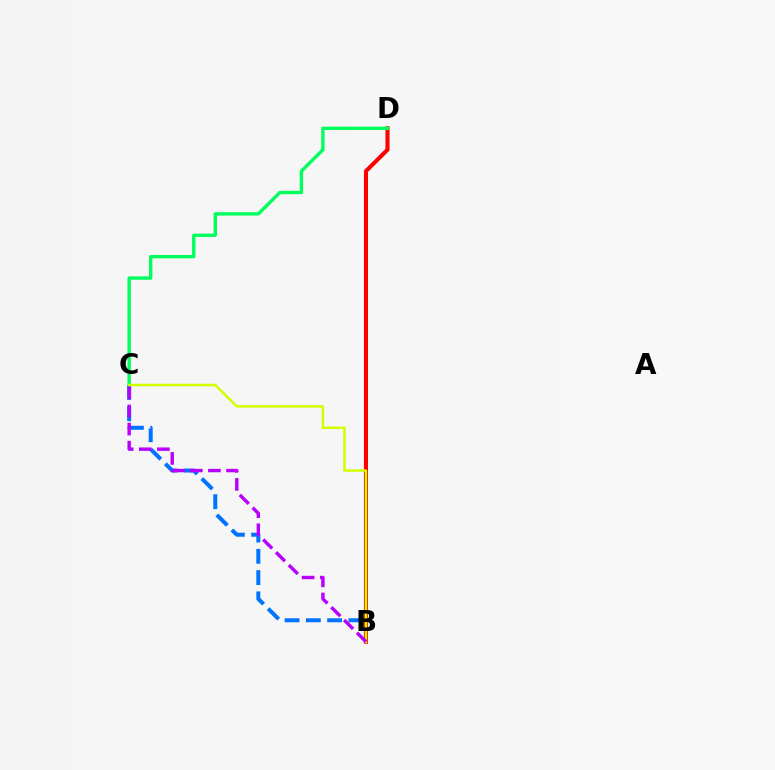{('B', 'C'): [{'color': '#0074ff', 'line_style': 'dashed', 'thickness': 2.89}, {'color': '#d1ff00', 'line_style': 'solid', 'thickness': 1.8}, {'color': '#b900ff', 'line_style': 'dashed', 'thickness': 2.46}], ('B', 'D'): [{'color': '#ff0000', 'line_style': 'solid', 'thickness': 2.94}], ('C', 'D'): [{'color': '#00ff5c', 'line_style': 'solid', 'thickness': 2.42}]}